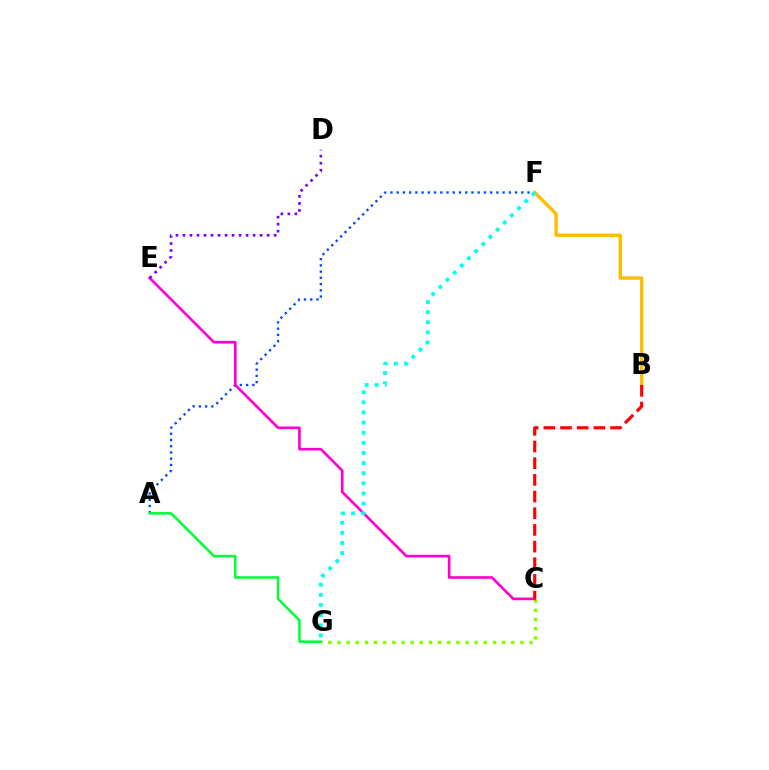{('A', 'F'): [{'color': '#004bff', 'line_style': 'dotted', 'thickness': 1.69}], ('B', 'F'): [{'color': '#ffbd00', 'line_style': 'solid', 'thickness': 2.45}], ('C', 'G'): [{'color': '#84ff00', 'line_style': 'dotted', 'thickness': 2.49}], ('C', 'E'): [{'color': '#ff00cf', 'line_style': 'solid', 'thickness': 1.9}], ('B', 'C'): [{'color': '#ff0000', 'line_style': 'dashed', 'thickness': 2.27}], ('A', 'G'): [{'color': '#00ff39', 'line_style': 'solid', 'thickness': 1.82}], ('F', 'G'): [{'color': '#00fff6', 'line_style': 'dotted', 'thickness': 2.75}], ('D', 'E'): [{'color': '#7200ff', 'line_style': 'dotted', 'thickness': 1.91}]}